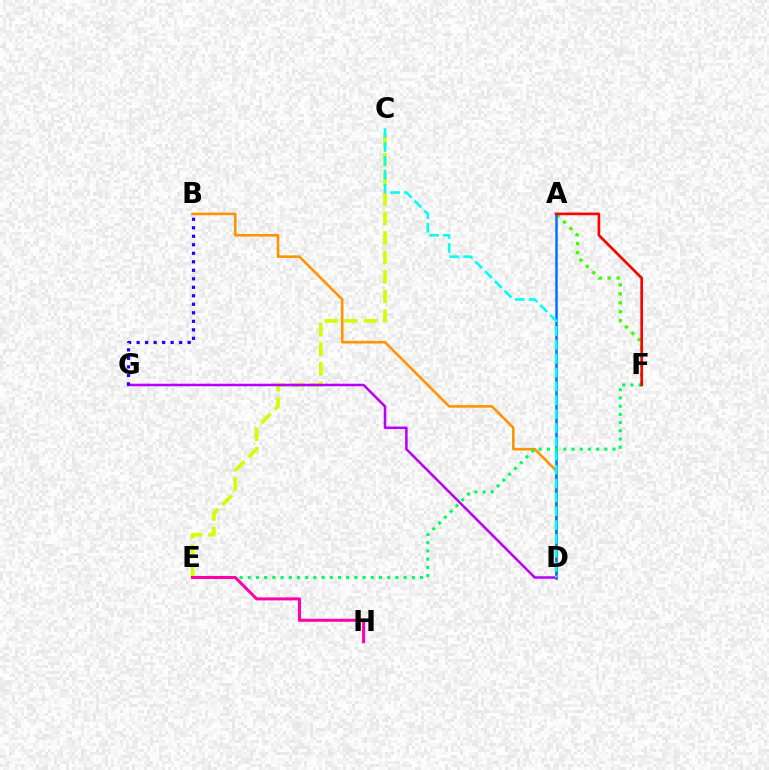{('A', 'F'): [{'color': '#3dff00', 'line_style': 'dotted', 'thickness': 2.43}, {'color': '#ff0000', 'line_style': 'solid', 'thickness': 1.91}], ('C', 'E'): [{'color': '#d1ff00', 'line_style': 'dashed', 'thickness': 2.65}], ('B', 'D'): [{'color': '#ff9400', 'line_style': 'solid', 'thickness': 1.88}], ('A', 'D'): [{'color': '#0074ff', 'line_style': 'solid', 'thickness': 1.82}], ('E', 'F'): [{'color': '#00ff5c', 'line_style': 'dotted', 'thickness': 2.23}], ('E', 'H'): [{'color': '#ff00ac', 'line_style': 'solid', 'thickness': 2.19}], ('D', 'G'): [{'color': '#b900ff', 'line_style': 'solid', 'thickness': 1.82}], ('C', 'D'): [{'color': '#00fff6', 'line_style': 'dashed', 'thickness': 1.88}], ('B', 'G'): [{'color': '#2500ff', 'line_style': 'dotted', 'thickness': 2.31}]}